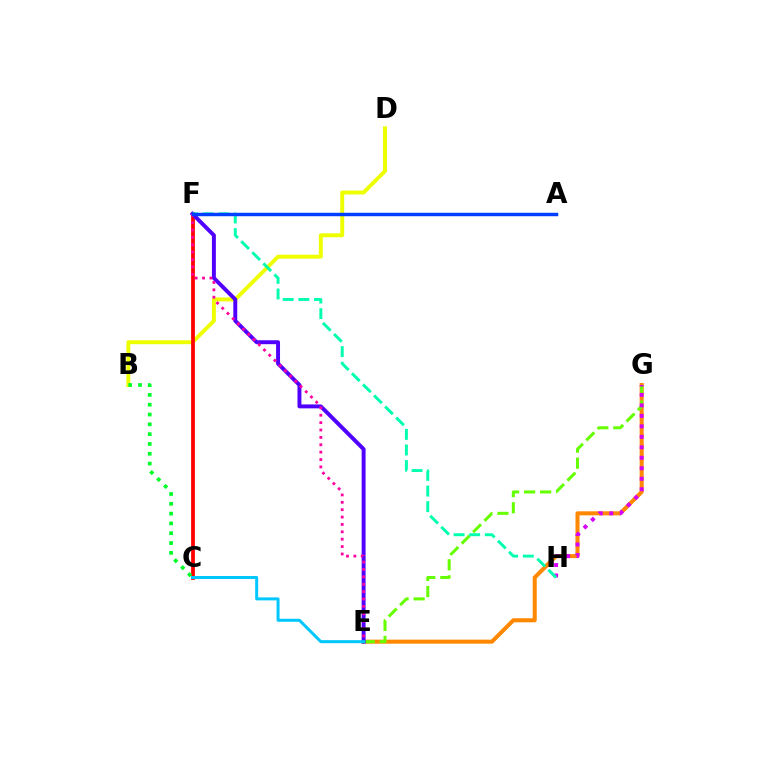{('B', 'D'): [{'color': '#eeff00', 'line_style': 'solid', 'thickness': 2.83}], ('E', 'G'): [{'color': '#ff8800', 'line_style': 'solid', 'thickness': 2.91}, {'color': '#66ff00', 'line_style': 'dashed', 'thickness': 2.18}], ('C', 'F'): [{'color': '#ff0000', 'line_style': 'solid', 'thickness': 2.71}], ('G', 'H'): [{'color': '#d600ff', 'line_style': 'dotted', 'thickness': 2.85}], ('E', 'F'): [{'color': '#4f00ff', 'line_style': 'solid', 'thickness': 2.83}, {'color': '#ff00a0', 'line_style': 'dotted', 'thickness': 2.0}], ('B', 'C'): [{'color': '#00ff27', 'line_style': 'dotted', 'thickness': 2.67}], ('F', 'H'): [{'color': '#00ffaf', 'line_style': 'dashed', 'thickness': 2.12}], ('C', 'E'): [{'color': '#00c7ff', 'line_style': 'solid', 'thickness': 2.16}], ('A', 'F'): [{'color': '#003fff', 'line_style': 'solid', 'thickness': 2.48}]}